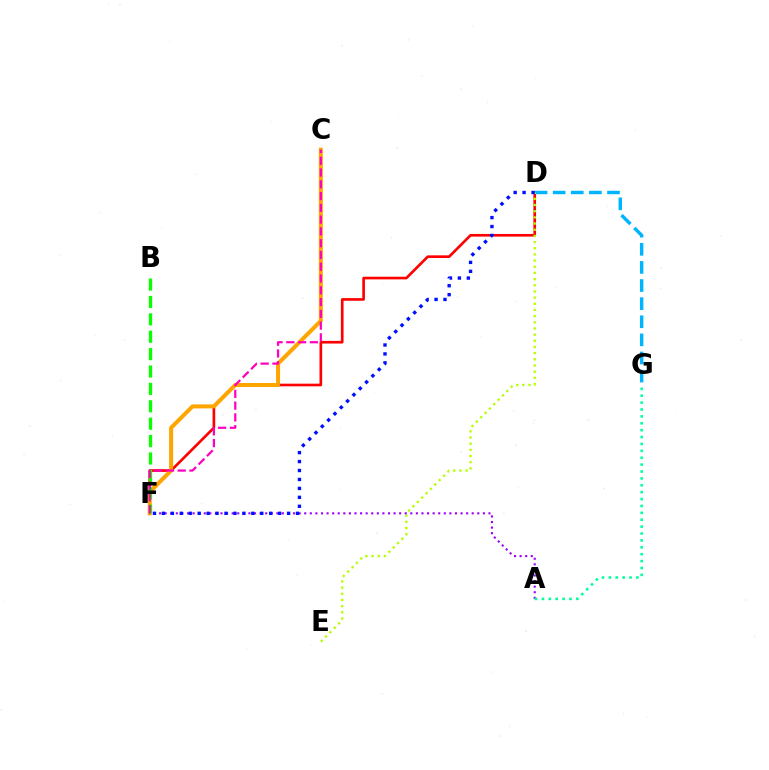{('D', 'F'): [{'color': '#ff0000', 'line_style': 'solid', 'thickness': 1.91}, {'color': '#0010ff', 'line_style': 'dotted', 'thickness': 2.43}], ('D', 'G'): [{'color': '#00b5ff', 'line_style': 'dashed', 'thickness': 2.46}], ('C', 'F'): [{'color': '#ffa500', 'line_style': 'solid', 'thickness': 2.89}, {'color': '#ff00bd', 'line_style': 'dashed', 'thickness': 1.6}], ('B', 'F'): [{'color': '#08ff00', 'line_style': 'dashed', 'thickness': 2.36}], ('D', 'E'): [{'color': '#b3ff00', 'line_style': 'dotted', 'thickness': 1.68}], ('A', 'F'): [{'color': '#9b00ff', 'line_style': 'dotted', 'thickness': 1.52}], ('A', 'G'): [{'color': '#00ff9d', 'line_style': 'dotted', 'thickness': 1.87}]}